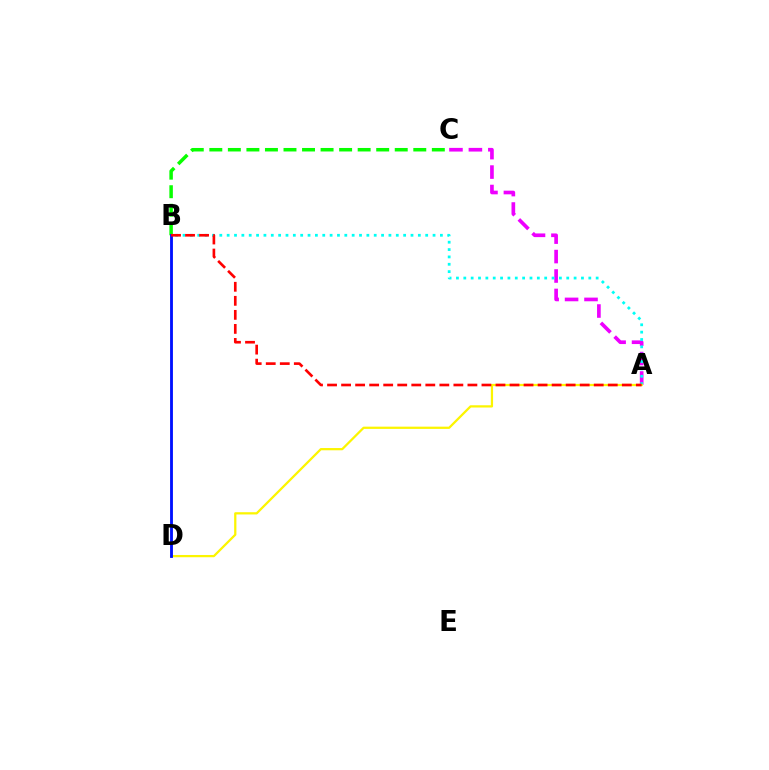{('A', 'C'): [{'color': '#ee00ff', 'line_style': 'dashed', 'thickness': 2.64}], ('A', 'B'): [{'color': '#00fff6', 'line_style': 'dotted', 'thickness': 2.0}, {'color': '#ff0000', 'line_style': 'dashed', 'thickness': 1.91}], ('A', 'D'): [{'color': '#fcf500', 'line_style': 'solid', 'thickness': 1.62}], ('B', 'C'): [{'color': '#08ff00', 'line_style': 'dashed', 'thickness': 2.52}], ('B', 'D'): [{'color': '#0010ff', 'line_style': 'solid', 'thickness': 2.05}]}